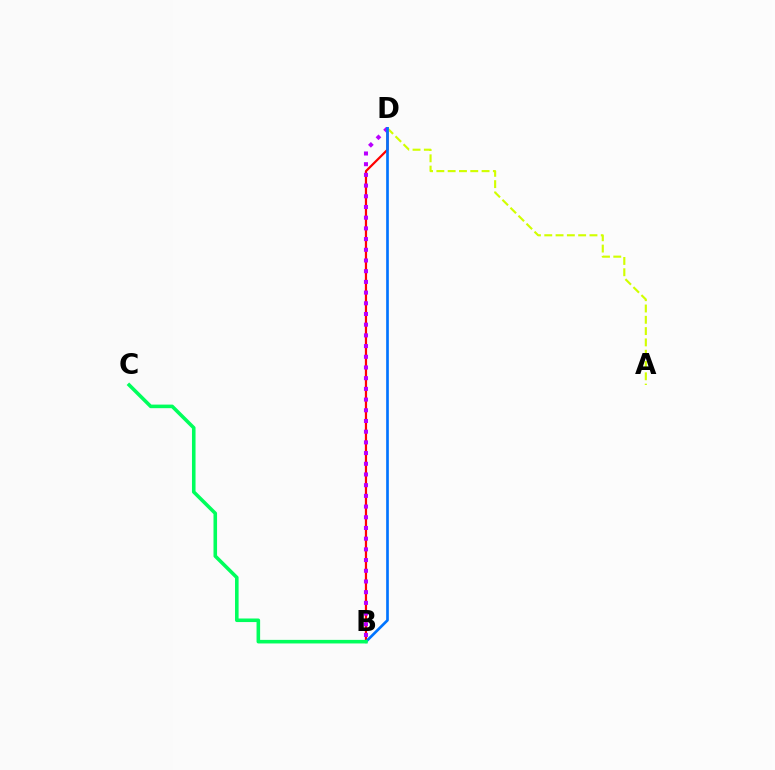{('B', 'D'): [{'color': '#ff0000', 'line_style': 'solid', 'thickness': 1.59}, {'color': '#b900ff', 'line_style': 'dotted', 'thickness': 2.91}, {'color': '#0074ff', 'line_style': 'solid', 'thickness': 1.93}], ('A', 'D'): [{'color': '#d1ff00', 'line_style': 'dashed', 'thickness': 1.54}], ('B', 'C'): [{'color': '#00ff5c', 'line_style': 'solid', 'thickness': 2.57}]}